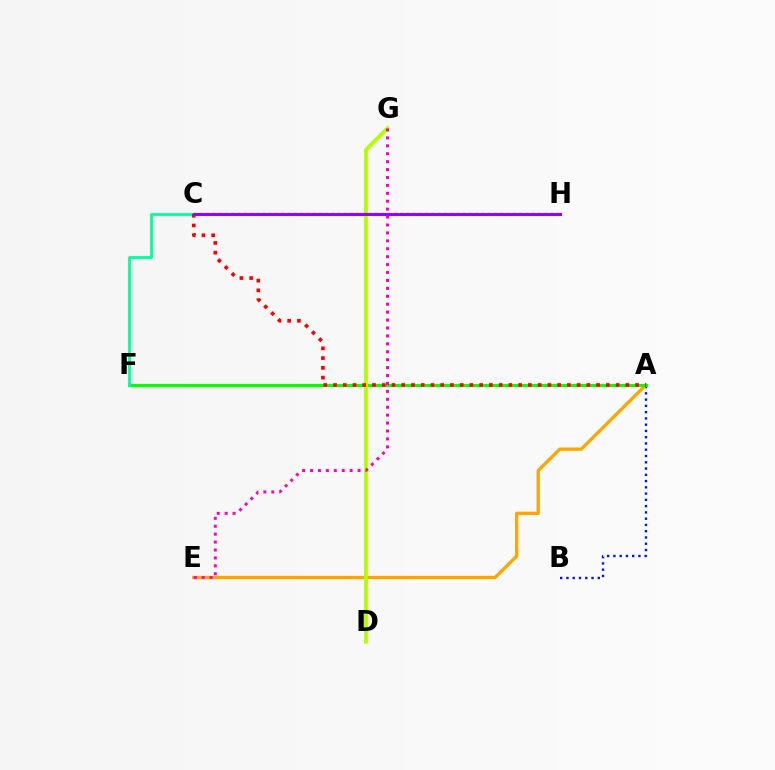{('A', 'B'): [{'color': '#0010ff', 'line_style': 'dotted', 'thickness': 1.7}], ('A', 'E'): [{'color': '#ffa500', 'line_style': 'solid', 'thickness': 2.36}], ('A', 'F'): [{'color': '#08ff00', 'line_style': 'solid', 'thickness': 2.24}], ('D', 'G'): [{'color': '#b3ff00', 'line_style': 'solid', 'thickness': 2.76}], ('C', 'H'): [{'color': '#00b5ff', 'line_style': 'dotted', 'thickness': 1.7}, {'color': '#9b00ff', 'line_style': 'solid', 'thickness': 2.19}], ('C', 'F'): [{'color': '#00ff9d', 'line_style': 'solid', 'thickness': 2.01}], ('E', 'G'): [{'color': '#ff00bd', 'line_style': 'dotted', 'thickness': 2.15}], ('A', 'C'): [{'color': '#ff0000', 'line_style': 'dotted', 'thickness': 2.65}]}